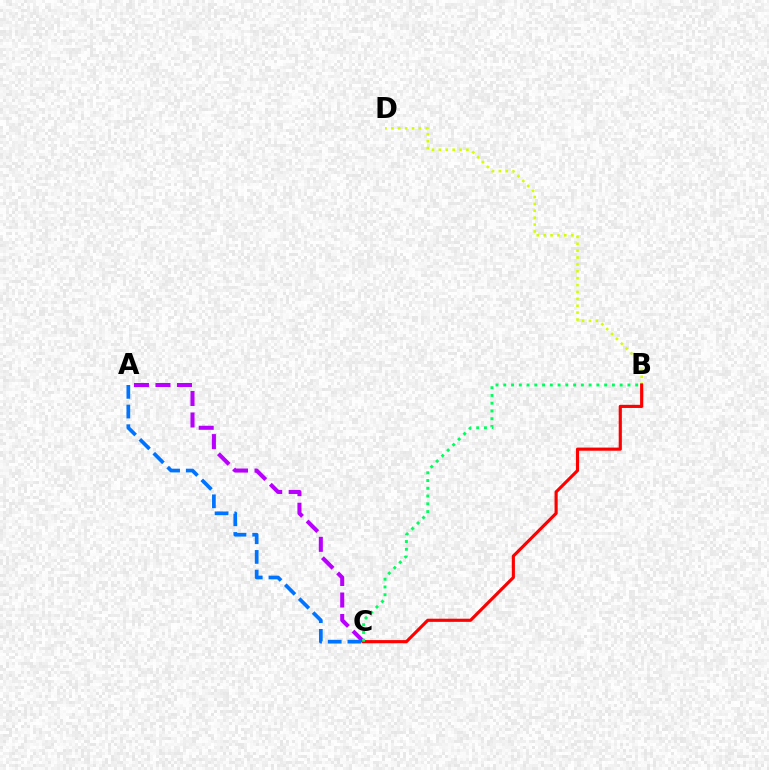{('A', 'C'): [{'color': '#b900ff', 'line_style': 'dashed', 'thickness': 2.92}, {'color': '#0074ff', 'line_style': 'dashed', 'thickness': 2.67}], ('B', 'D'): [{'color': '#d1ff00', 'line_style': 'dotted', 'thickness': 1.87}], ('B', 'C'): [{'color': '#ff0000', 'line_style': 'solid', 'thickness': 2.27}, {'color': '#00ff5c', 'line_style': 'dotted', 'thickness': 2.11}]}